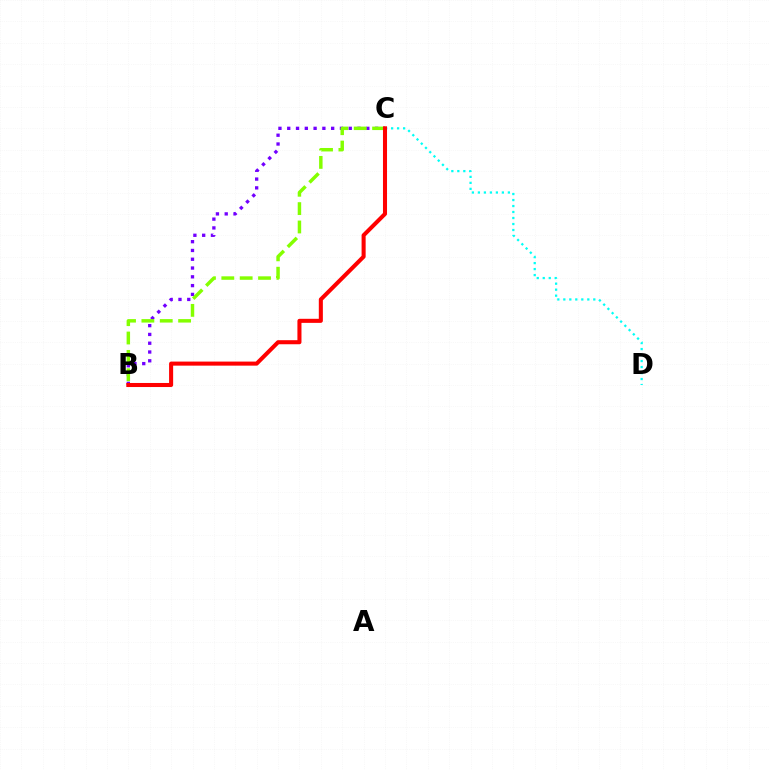{('B', 'C'): [{'color': '#7200ff', 'line_style': 'dotted', 'thickness': 2.39}, {'color': '#84ff00', 'line_style': 'dashed', 'thickness': 2.49}, {'color': '#ff0000', 'line_style': 'solid', 'thickness': 2.92}], ('C', 'D'): [{'color': '#00fff6', 'line_style': 'dotted', 'thickness': 1.63}]}